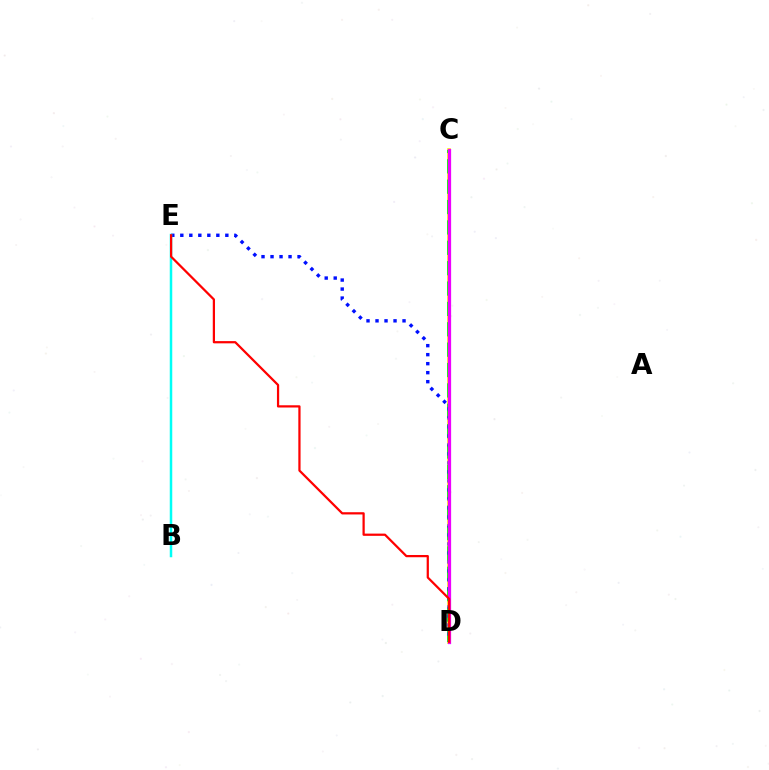{('C', 'D'): [{'color': '#fcf500', 'line_style': 'solid', 'thickness': 2.6}, {'color': '#08ff00', 'line_style': 'dashed', 'thickness': 2.77}, {'color': '#ee00ff', 'line_style': 'solid', 'thickness': 2.34}], ('D', 'E'): [{'color': '#0010ff', 'line_style': 'dotted', 'thickness': 2.45}, {'color': '#ff0000', 'line_style': 'solid', 'thickness': 1.61}], ('B', 'E'): [{'color': '#00fff6', 'line_style': 'solid', 'thickness': 1.8}]}